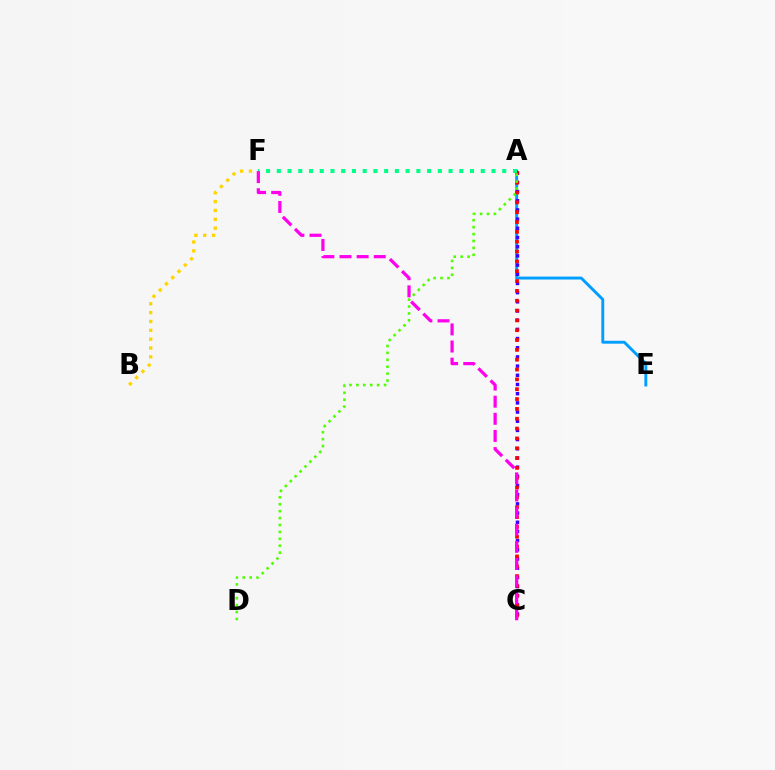{('A', 'E'): [{'color': '#009eff', 'line_style': 'solid', 'thickness': 2.1}], ('B', 'F'): [{'color': '#ffd500', 'line_style': 'dotted', 'thickness': 2.4}], ('A', 'C'): [{'color': '#3700ff', 'line_style': 'dotted', 'thickness': 2.5}, {'color': '#ff0000', 'line_style': 'dotted', 'thickness': 2.67}], ('A', 'F'): [{'color': '#00ff86', 'line_style': 'dotted', 'thickness': 2.92}], ('C', 'F'): [{'color': '#ff00ed', 'line_style': 'dashed', 'thickness': 2.33}], ('A', 'D'): [{'color': '#4fff00', 'line_style': 'dotted', 'thickness': 1.88}]}